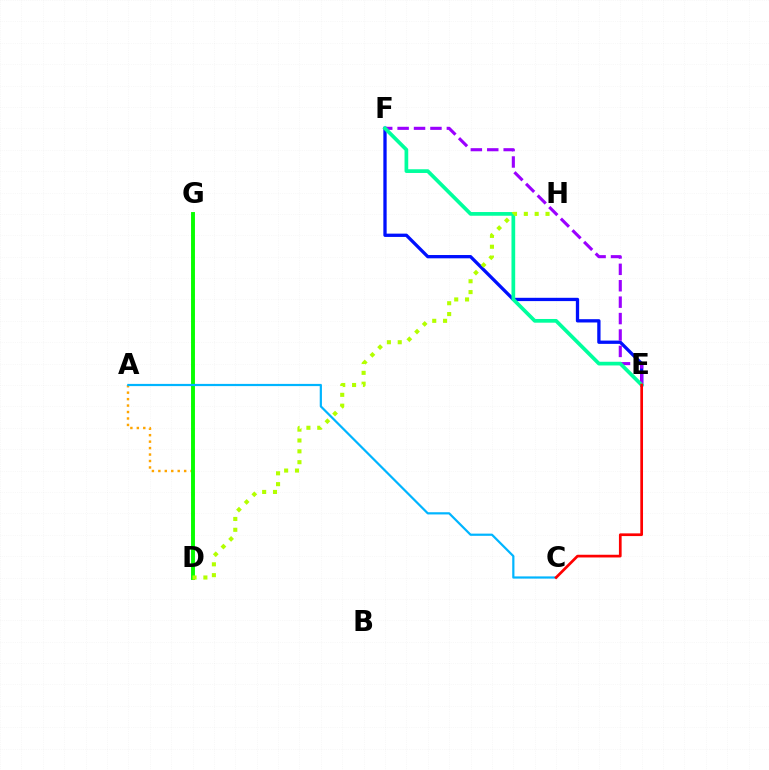{('A', 'D'): [{'color': '#ffa500', 'line_style': 'dotted', 'thickness': 1.75}], ('E', 'F'): [{'color': '#0010ff', 'line_style': 'solid', 'thickness': 2.37}, {'color': '#9b00ff', 'line_style': 'dashed', 'thickness': 2.23}, {'color': '#00ff9d', 'line_style': 'solid', 'thickness': 2.67}], ('D', 'G'): [{'color': '#ff00bd', 'line_style': 'dotted', 'thickness': 1.74}, {'color': '#08ff00', 'line_style': 'solid', 'thickness': 2.81}], ('A', 'C'): [{'color': '#00b5ff', 'line_style': 'solid', 'thickness': 1.59}], ('D', 'H'): [{'color': '#b3ff00', 'line_style': 'dotted', 'thickness': 2.95}], ('C', 'E'): [{'color': '#ff0000', 'line_style': 'solid', 'thickness': 1.95}]}